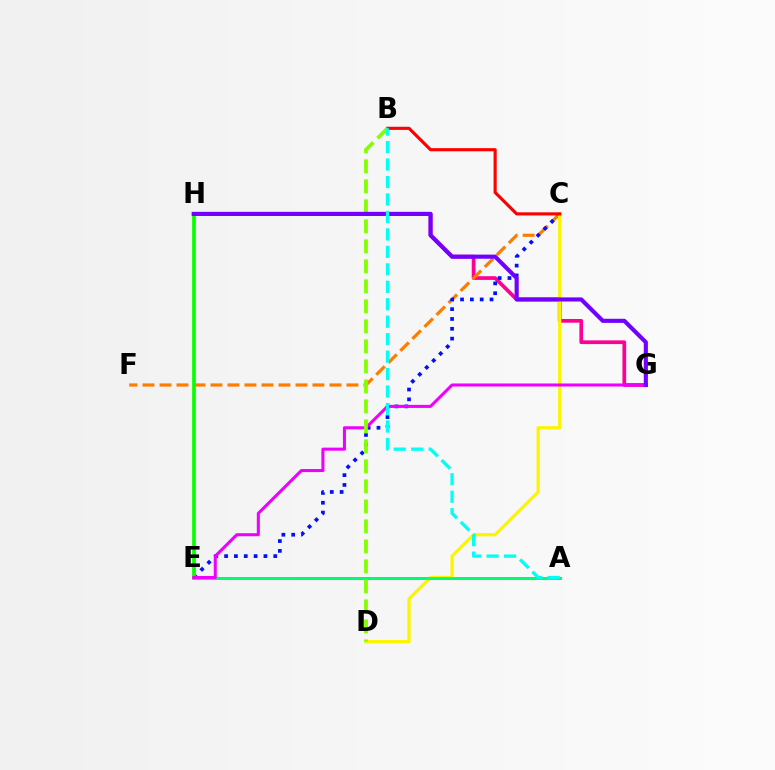{('A', 'E'): [{'color': '#008cff', 'line_style': 'solid', 'thickness': 1.93}, {'color': '#00ff74', 'line_style': 'solid', 'thickness': 2.01}], ('G', 'H'): [{'color': '#ff0094', 'line_style': 'solid', 'thickness': 2.68}, {'color': '#7200ff', 'line_style': 'solid', 'thickness': 2.96}], ('C', 'F'): [{'color': '#ff7c00', 'line_style': 'dashed', 'thickness': 2.31}], ('C', 'E'): [{'color': '#0010ff', 'line_style': 'dotted', 'thickness': 2.67}], ('C', 'D'): [{'color': '#fcf500', 'line_style': 'solid', 'thickness': 2.35}], ('E', 'H'): [{'color': '#08ff00', 'line_style': 'solid', 'thickness': 2.66}], ('B', 'C'): [{'color': '#ff0000', 'line_style': 'solid', 'thickness': 2.26}], ('E', 'G'): [{'color': '#ee00ff', 'line_style': 'solid', 'thickness': 2.19}], ('B', 'D'): [{'color': '#84ff00', 'line_style': 'dashed', 'thickness': 2.72}], ('A', 'B'): [{'color': '#00fff6', 'line_style': 'dashed', 'thickness': 2.37}]}